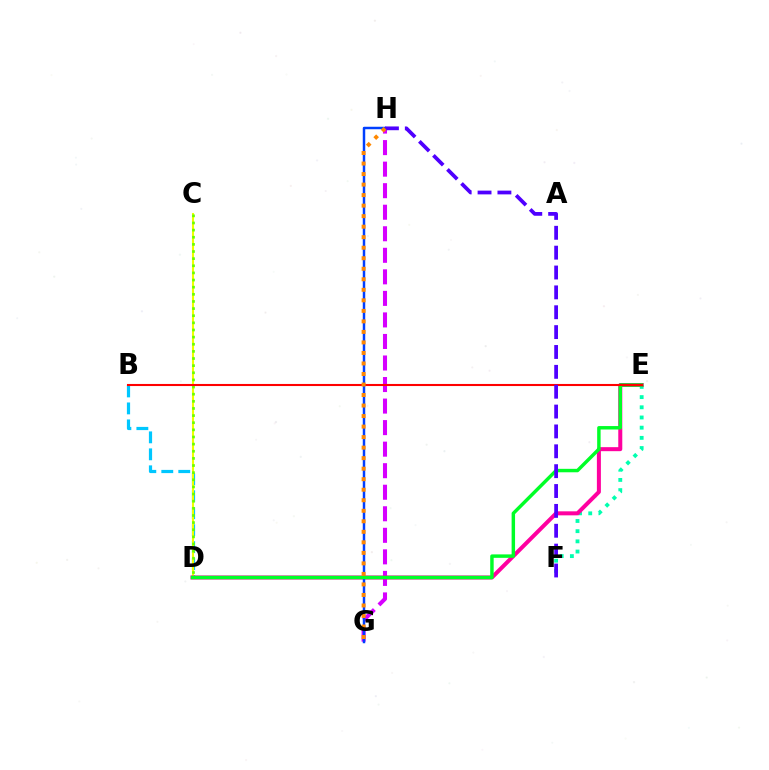{('B', 'D'): [{'color': '#00c7ff', 'line_style': 'dashed', 'thickness': 2.31}], ('E', 'F'): [{'color': '#00ffaf', 'line_style': 'dotted', 'thickness': 2.77}], ('C', 'D'): [{'color': '#eeff00', 'line_style': 'solid', 'thickness': 1.5}, {'color': '#66ff00', 'line_style': 'dotted', 'thickness': 1.94}], ('G', 'H'): [{'color': '#d600ff', 'line_style': 'dashed', 'thickness': 2.93}, {'color': '#003fff', 'line_style': 'solid', 'thickness': 1.78}, {'color': '#ff8800', 'line_style': 'dotted', 'thickness': 2.86}], ('D', 'E'): [{'color': '#ff00a0', 'line_style': 'solid', 'thickness': 2.89}, {'color': '#00ff27', 'line_style': 'solid', 'thickness': 2.48}], ('B', 'E'): [{'color': '#ff0000', 'line_style': 'solid', 'thickness': 1.5}], ('F', 'H'): [{'color': '#4f00ff', 'line_style': 'dashed', 'thickness': 2.7}]}